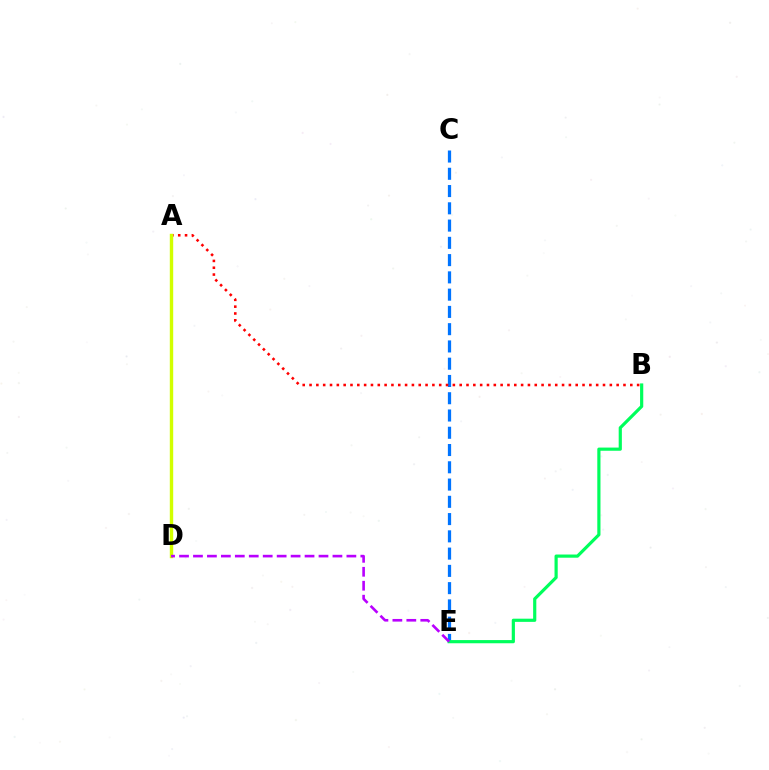{('C', 'E'): [{'color': '#0074ff', 'line_style': 'dashed', 'thickness': 2.35}], ('A', 'B'): [{'color': '#ff0000', 'line_style': 'dotted', 'thickness': 1.85}], ('B', 'E'): [{'color': '#00ff5c', 'line_style': 'solid', 'thickness': 2.29}], ('A', 'D'): [{'color': '#d1ff00', 'line_style': 'solid', 'thickness': 2.45}], ('D', 'E'): [{'color': '#b900ff', 'line_style': 'dashed', 'thickness': 1.89}]}